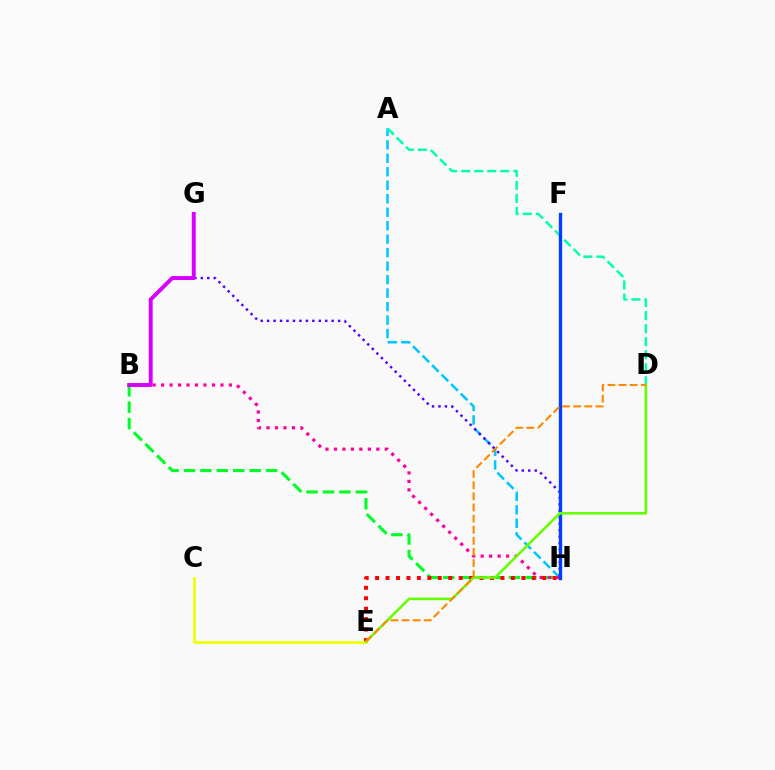{('B', 'H'): [{'color': '#00ff27', 'line_style': 'dashed', 'thickness': 2.23}, {'color': '#ff00a0', 'line_style': 'dotted', 'thickness': 2.3}], ('A', 'H'): [{'color': '#00c7ff', 'line_style': 'dashed', 'thickness': 1.83}], ('A', 'D'): [{'color': '#00ffaf', 'line_style': 'dashed', 'thickness': 1.77}], ('G', 'H'): [{'color': '#4f00ff', 'line_style': 'dotted', 'thickness': 1.75}], ('E', 'H'): [{'color': '#ff0000', 'line_style': 'dotted', 'thickness': 2.84}], ('B', 'G'): [{'color': '#d600ff', 'line_style': 'solid', 'thickness': 2.84}], ('C', 'E'): [{'color': '#eeff00', 'line_style': 'solid', 'thickness': 1.95}], ('F', 'H'): [{'color': '#003fff', 'line_style': 'solid', 'thickness': 2.39}], ('D', 'E'): [{'color': '#66ff00', 'line_style': 'solid', 'thickness': 1.85}, {'color': '#ff8800', 'line_style': 'dashed', 'thickness': 1.51}]}